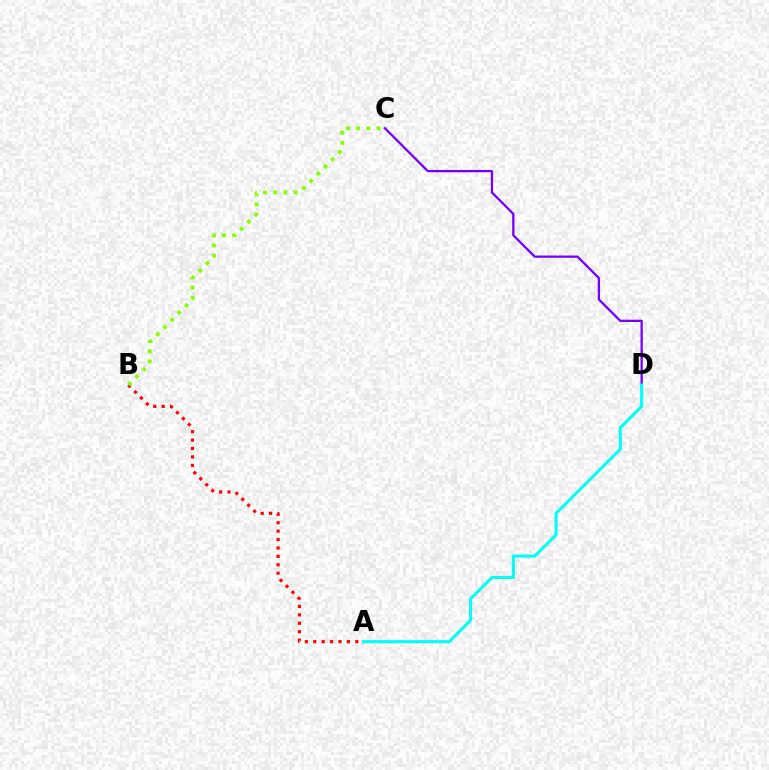{('A', 'B'): [{'color': '#ff0000', 'line_style': 'dotted', 'thickness': 2.29}], ('C', 'D'): [{'color': '#7200ff', 'line_style': 'solid', 'thickness': 1.65}], ('A', 'D'): [{'color': '#00fff6', 'line_style': 'solid', 'thickness': 2.23}], ('B', 'C'): [{'color': '#84ff00', 'line_style': 'dotted', 'thickness': 2.76}]}